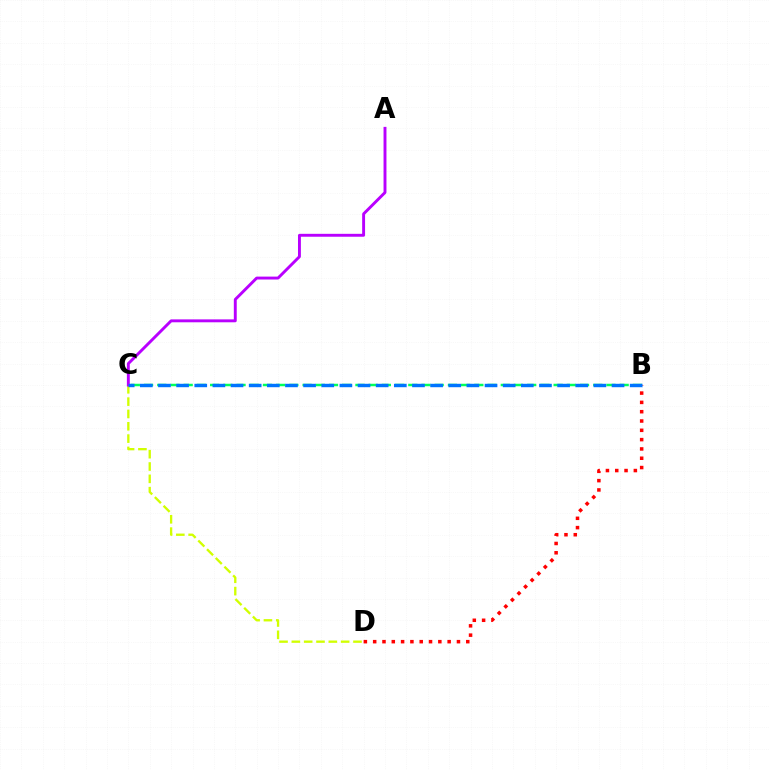{('C', 'D'): [{'color': '#d1ff00', 'line_style': 'dashed', 'thickness': 1.67}], ('B', 'D'): [{'color': '#ff0000', 'line_style': 'dotted', 'thickness': 2.53}], ('A', 'C'): [{'color': '#b900ff', 'line_style': 'solid', 'thickness': 2.1}], ('B', 'C'): [{'color': '#00ff5c', 'line_style': 'dashed', 'thickness': 1.79}, {'color': '#0074ff', 'line_style': 'dashed', 'thickness': 2.46}]}